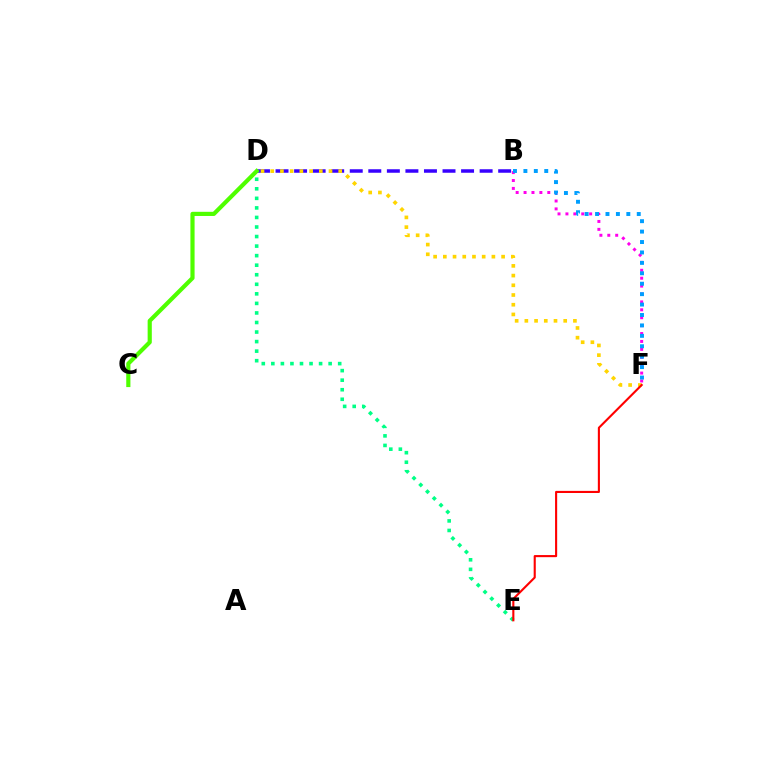{('B', 'D'): [{'color': '#3700ff', 'line_style': 'dashed', 'thickness': 2.52}], ('D', 'E'): [{'color': '#00ff86', 'line_style': 'dotted', 'thickness': 2.59}], ('D', 'F'): [{'color': '#ffd500', 'line_style': 'dotted', 'thickness': 2.64}], ('C', 'D'): [{'color': '#4fff00', 'line_style': 'solid', 'thickness': 3.0}], ('B', 'F'): [{'color': '#ff00ed', 'line_style': 'dotted', 'thickness': 2.15}, {'color': '#009eff', 'line_style': 'dotted', 'thickness': 2.83}], ('E', 'F'): [{'color': '#ff0000', 'line_style': 'solid', 'thickness': 1.52}]}